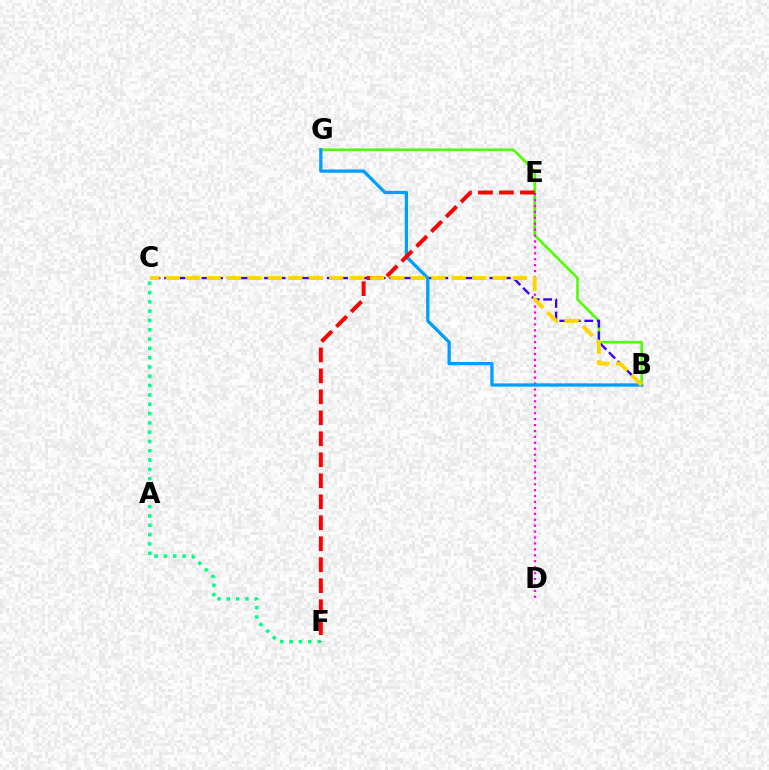{('B', 'G'): [{'color': '#4fff00', 'line_style': 'solid', 'thickness': 1.88}, {'color': '#009eff', 'line_style': 'solid', 'thickness': 2.36}], ('D', 'E'): [{'color': '#ff00ed', 'line_style': 'dotted', 'thickness': 1.61}], ('B', 'C'): [{'color': '#3700ff', 'line_style': 'dashed', 'thickness': 1.7}, {'color': '#ffd500', 'line_style': 'dashed', 'thickness': 2.77}], ('C', 'F'): [{'color': '#00ff86', 'line_style': 'dotted', 'thickness': 2.53}], ('E', 'F'): [{'color': '#ff0000', 'line_style': 'dashed', 'thickness': 2.85}]}